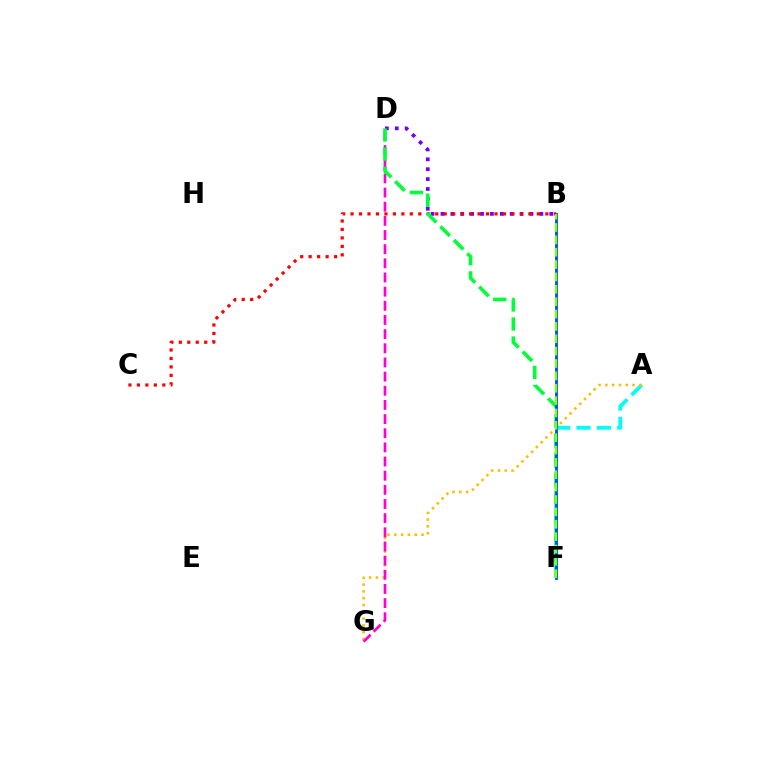{('A', 'F'): [{'color': '#00fff6', 'line_style': 'dashed', 'thickness': 2.76}], ('A', 'G'): [{'color': '#ffbd00', 'line_style': 'dotted', 'thickness': 1.85}], ('B', 'D'): [{'color': '#7200ff', 'line_style': 'dotted', 'thickness': 2.69}], ('D', 'G'): [{'color': '#ff00cf', 'line_style': 'dashed', 'thickness': 1.92}], ('B', 'C'): [{'color': '#ff0000', 'line_style': 'dotted', 'thickness': 2.3}], ('D', 'F'): [{'color': '#00ff39', 'line_style': 'dashed', 'thickness': 2.59}], ('B', 'F'): [{'color': '#004bff', 'line_style': 'solid', 'thickness': 2.03}, {'color': '#84ff00', 'line_style': 'dashed', 'thickness': 1.68}]}